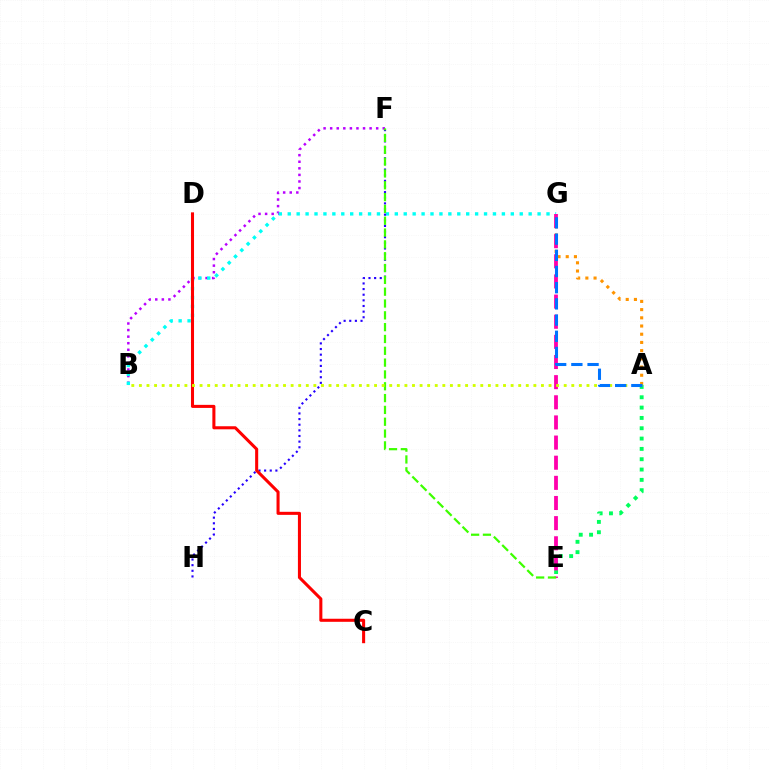{('A', 'G'): [{'color': '#ff9400', 'line_style': 'dotted', 'thickness': 2.23}, {'color': '#0074ff', 'line_style': 'dashed', 'thickness': 2.2}], ('B', 'F'): [{'color': '#b900ff', 'line_style': 'dotted', 'thickness': 1.79}], ('B', 'G'): [{'color': '#00fff6', 'line_style': 'dotted', 'thickness': 2.42}], ('A', 'E'): [{'color': '#00ff5c', 'line_style': 'dotted', 'thickness': 2.81}], ('F', 'H'): [{'color': '#2500ff', 'line_style': 'dotted', 'thickness': 1.53}], ('E', 'G'): [{'color': '#ff00ac', 'line_style': 'dashed', 'thickness': 2.74}], ('E', 'F'): [{'color': '#3dff00', 'line_style': 'dashed', 'thickness': 1.61}], ('C', 'D'): [{'color': '#ff0000', 'line_style': 'solid', 'thickness': 2.2}], ('A', 'B'): [{'color': '#d1ff00', 'line_style': 'dotted', 'thickness': 2.06}]}